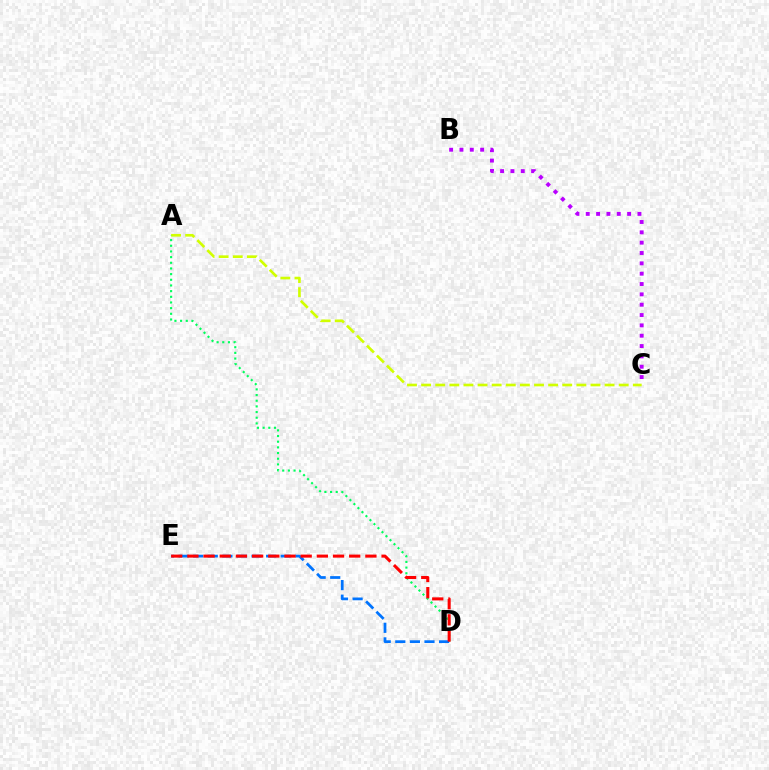{('A', 'C'): [{'color': '#d1ff00', 'line_style': 'dashed', 'thickness': 1.92}], ('A', 'D'): [{'color': '#00ff5c', 'line_style': 'dotted', 'thickness': 1.54}], ('B', 'C'): [{'color': '#b900ff', 'line_style': 'dotted', 'thickness': 2.81}], ('D', 'E'): [{'color': '#0074ff', 'line_style': 'dashed', 'thickness': 1.98}, {'color': '#ff0000', 'line_style': 'dashed', 'thickness': 2.2}]}